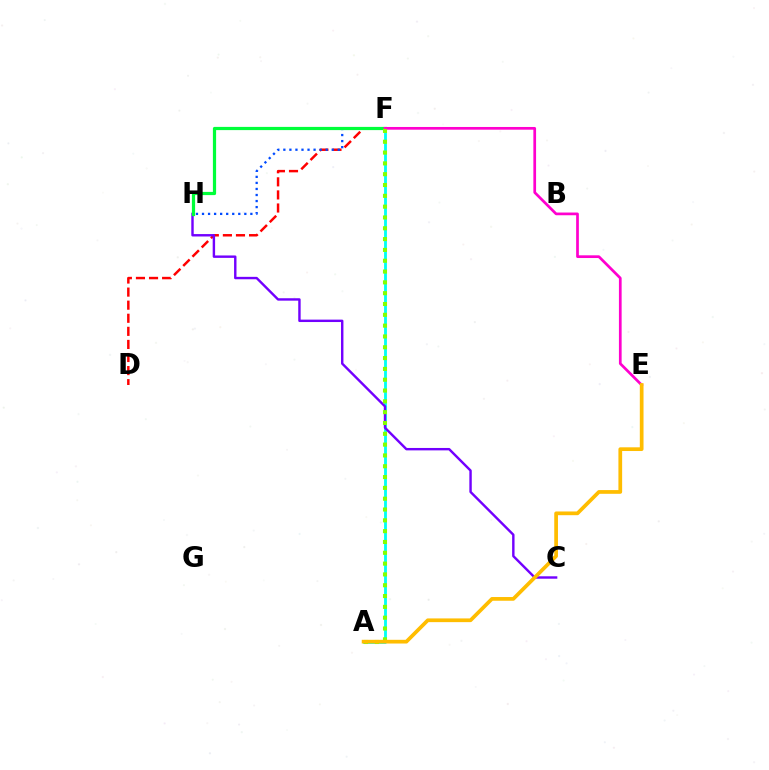{('D', 'F'): [{'color': '#ff0000', 'line_style': 'dashed', 'thickness': 1.78}], ('A', 'F'): [{'color': '#00fff6', 'line_style': 'solid', 'thickness': 2.05}, {'color': '#84ff00', 'line_style': 'dotted', 'thickness': 2.94}], ('F', 'H'): [{'color': '#004bff', 'line_style': 'dotted', 'thickness': 1.64}, {'color': '#00ff39', 'line_style': 'solid', 'thickness': 2.31}], ('C', 'H'): [{'color': '#7200ff', 'line_style': 'solid', 'thickness': 1.74}], ('E', 'F'): [{'color': '#ff00cf', 'line_style': 'solid', 'thickness': 1.95}], ('A', 'E'): [{'color': '#ffbd00', 'line_style': 'solid', 'thickness': 2.68}]}